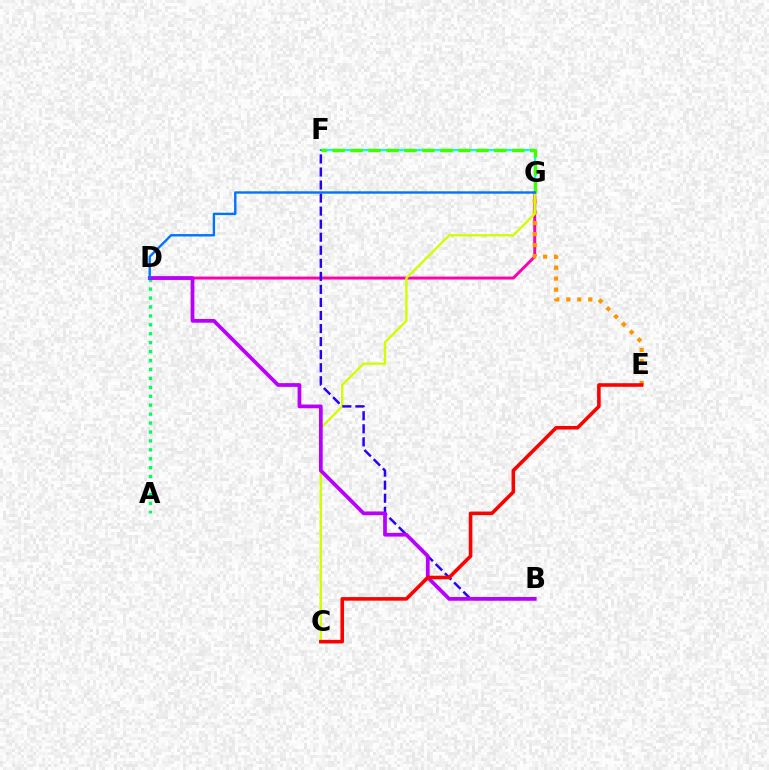{('F', 'G'): [{'color': '#00fff6', 'line_style': 'solid', 'thickness': 1.56}, {'color': '#3dff00', 'line_style': 'dashed', 'thickness': 2.44}], ('D', 'G'): [{'color': '#ff00ac', 'line_style': 'solid', 'thickness': 2.13}, {'color': '#0074ff', 'line_style': 'solid', 'thickness': 1.73}], ('E', 'G'): [{'color': '#ff9400', 'line_style': 'dotted', 'thickness': 2.98}], ('C', 'G'): [{'color': '#d1ff00', 'line_style': 'solid', 'thickness': 1.7}], ('B', 'F'): [{'color': '#2500ff', 'line_style': 'dashed', 'thickness': 1.77}], ('A', 'D'): [{'color': '#00ff5c', 'line_style': 'dotted', 'thickness': 2.43}], ('B', 'D'): [{'color': '#b900ff', 'line_style': 'solid', 'thickness': 2.69}], ('C', 'E'): [{'color': '#ff0000', 'line_style': 'solid', 'thickness': 2.58}]}